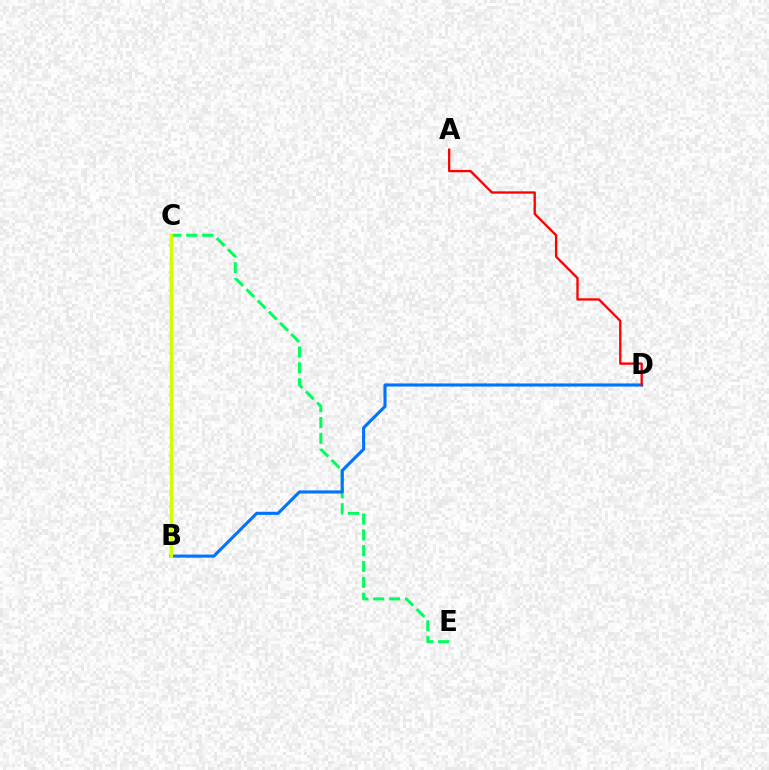{('C', 'E'): [{'color': '#00ff5c', 'line_style': 'dashed', 'thickness': 2.15}], ('B', 'D'): [{'color': '#0074ff', 'line_style': 'solid', 'thickness': 2.23}], ('B', 'C'): [{'color': '#b900ff', 'line_style': 'solid', 'thickness': 1.54}, {'color': '#d1ff00', 'line_style': 'solid', 'thickness': 2.21}], ('A', 'D'): [{'color': '#ff0000', 'line_style': 'solid', 'thickness': 1.67}]}